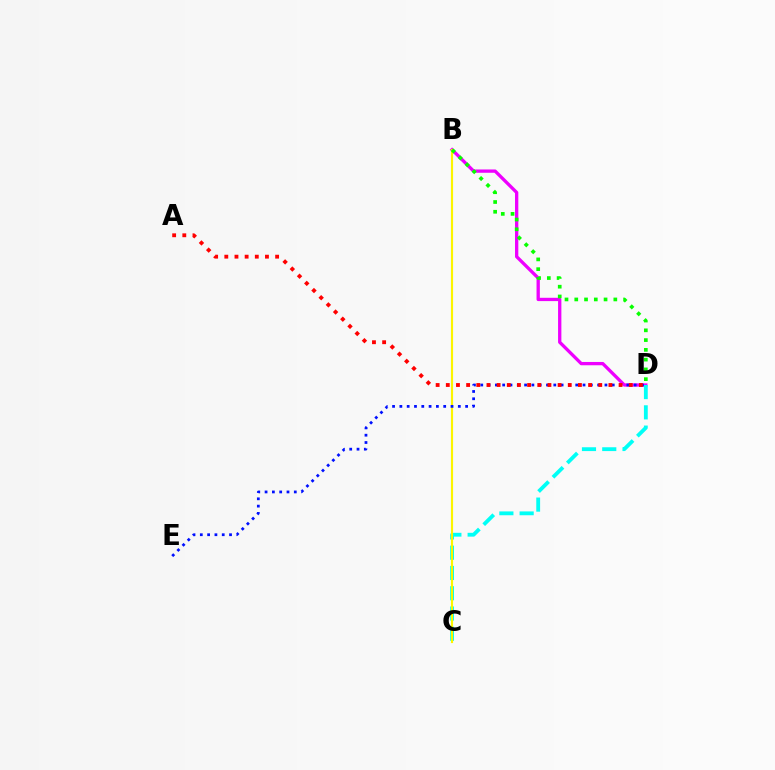{('B', 'D'): [{'color': '#ee00ff', 'line_style': 'solid', 'thickness': 2.38}, {'color': '#08ff00', 'line_style': 'dotted', 'thickness': 2.65}], ('C', 'D'): [{'color': '#00fff6', 'line_style': 'dashed', 'thickness': 2.75}], ('B', 'C'): [{'color': '#fcf500', 'line_style': 'solid', 'thickness': 1.55}], ('D', 'E'): [{'color': '#0010ff', 'line_style': 'dotted', 'thickness': 1.98}], ('A', 'D'): [{'color': '#ff0000', 'line_style': 'dotted', 'thickness': 2.76}]}